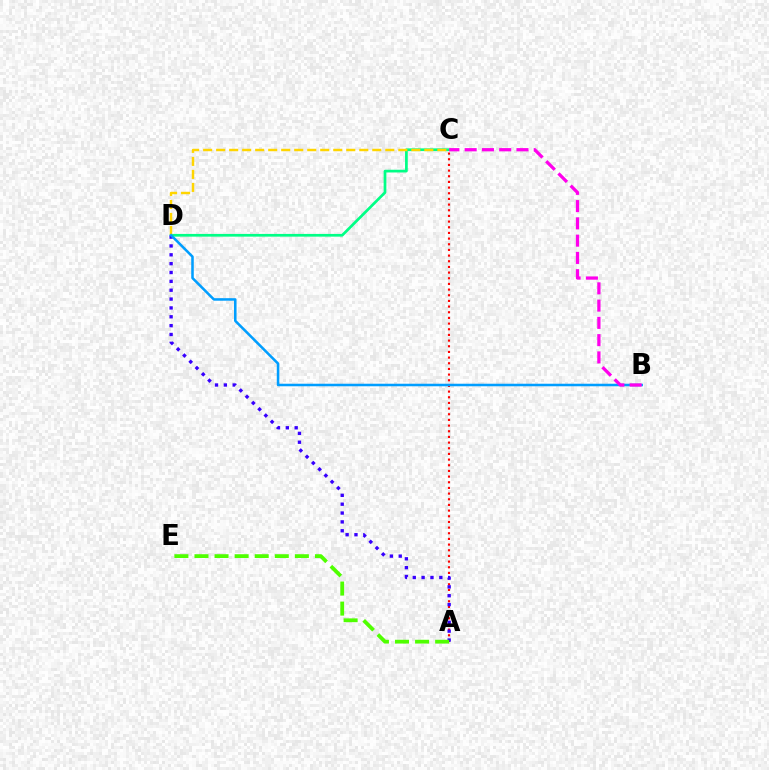{('C', 'D'): [{'color': '#00ff86', 'line_style': 'solid', 'thickness': 1.96}, {'color': '#ffd500', 'line_style': 'dashed', 'thickness': 1.77}], ('A', 'C'): [{'color': '#ff0000', 'line_style': 'dotted', 'thickness': 1.54}], ('A', 'D'): [{'color': '#3700ff', 'line_style': 'dotted', 'thickness': 2.41}], ('B', 'D'): [{'color': '#009eff', 'line_style': 'solid', 'thickness': 1.83}], ('B', 'C'): [{'color': '#ff00ed', 'line_style': 'dashed', 'thickness': 2.35}], ('A', 'E'): [{'color': '#4fff00', 'line_style': 'dashed', 'thickness': 2.73}]}